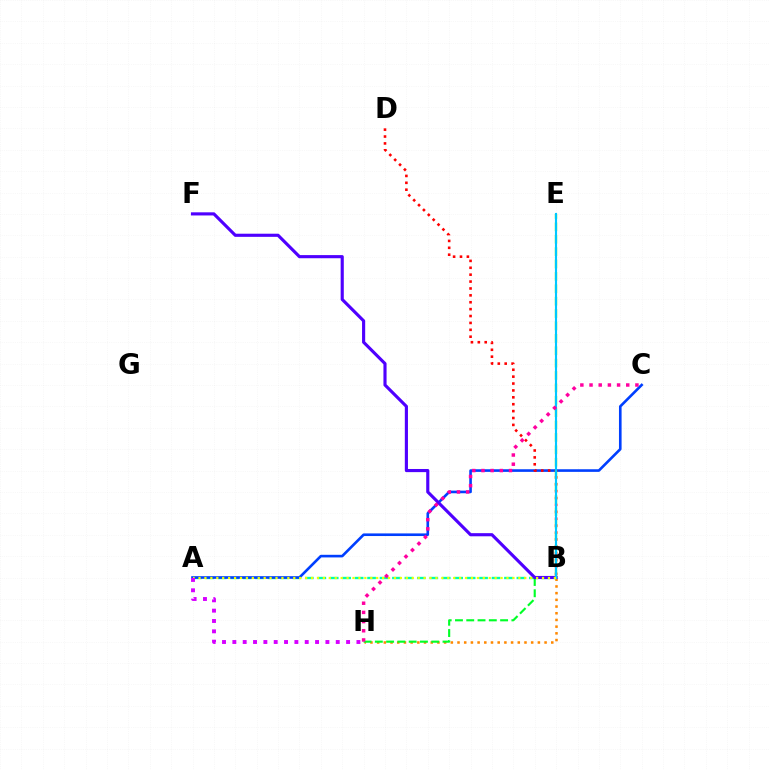{('A', 'B'): [{'color': '#00ffaf', 'line_style': 'dashed', 'thickness': 1.69}, {'color': '#eeff00', 'line_style': 'dotted', 'thickness': 1.61}], ('A', 'C'): [{'color': '#003fff', 'line_style': 'solid', 'thickness': 1.89}], ('B', 'D'): [{'color': '#ff0000', 'line_style': 'dotted', 'thickness': 1.87}], ('B', 'H'): [{'color': '#ff8800', 'line_style': 'dotted', 'thickness': 1.82}, {'color': '#00ff27', 'line_style': 'dashed', 'thickness': 1.53}], ('B', 'F'): [{'color': '#4f00ff', 'line_style': 'solid', 'thickness': 2.26}], ('B', 'E'): [{'color': '#66ff00', 'line_style': 'dashed', 'thickness': 1.68}, {'color': '#00c7ff', 'line_style': 'solid', 'thickness': 1.53}], ('C', 'H'): [{'color': '#ff00a0', 'line_style': 'dotted', 'thickness': 2.49}], ('A', 'H'): [{'color': '#d600ff', 'line_style': 'dotted', 'thickness': 2.81}]}